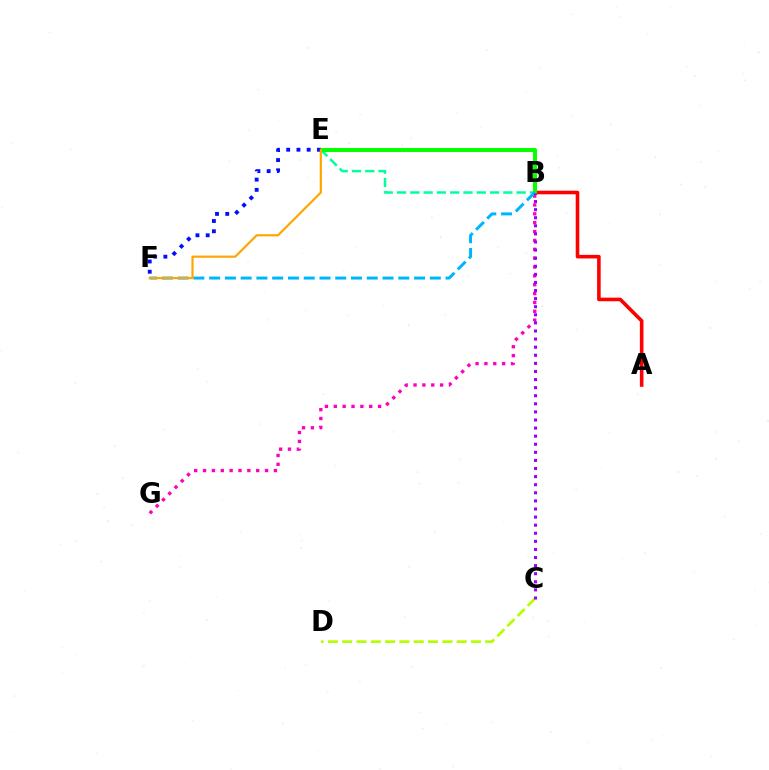{('B', 'E'): [{'color': '#00ff9d', 'line_style': 'dashed', 'thickness': 1.81}, {'color': '#08ff00', 'line_style': 'solid', 'thickness': 2.91}], ('A', 'B'): [{'color': '#ff0000', 'line_style': 'solid', 'thickness': 2.58}], ('B', 'G'): [{'color': '#ff00bd', 'line_style': 'dotted', 'thickness': 2.41}], ('B', 'F'): [{'color': '#00b5ff', 'line_style': 'dashed', 'thickness': 2.14}], ('E', 'F'): [{'color': '#0010ff', 'line_style': 'dotted', 'thickness': 2.78}, {'color': '#ffa500', 'line_style': 'solid', 'thickness': 1.57}], ('C', 'D'): [{'color': '#b3ff00', 'line_style': 'dashed', 'thickness': 1.94}], ('B', 'C'): [{'color': '#9b00ff', 'line_style': 'dotted', 'thickness': 2.2}]}